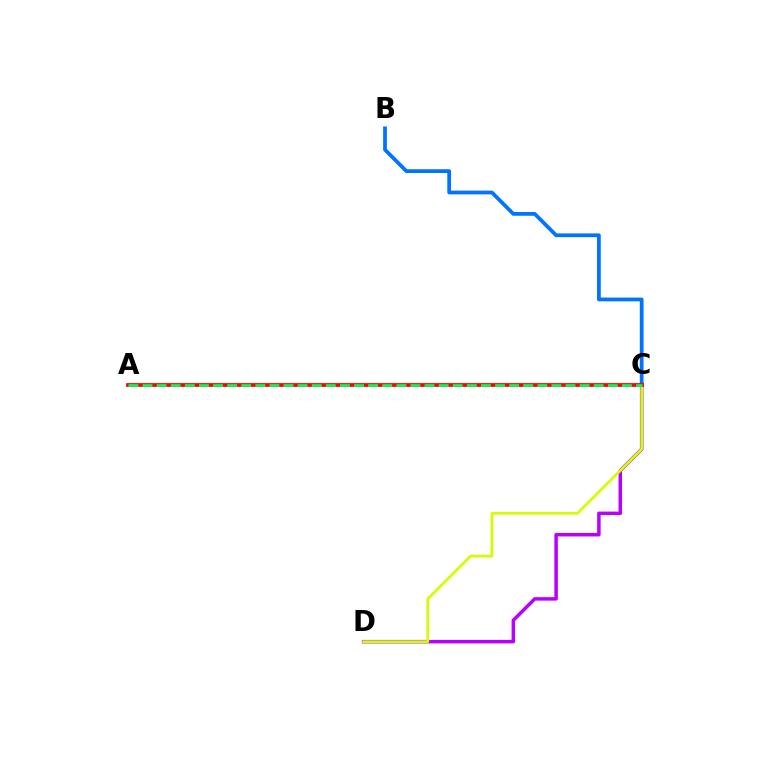{('B', 'C'): [{'color': '#0074ff', 'line_style': 'solid', 'thickness': 2.71}], ('C', 'D'): [{'color': '#b900ff', 'line_style': 'solid', 'thickness': 2.51}, {'color': '#d1ff00', 'line_style': 'solid', 'thickness': 1.97}], ('A', 'C'): [{'color': '#ff0000', 'line_style': 'solid', 'thickness': 2.71}, {'color': '#00ff5c', 'line_style': 'dashed', 'thickness': 1.92}]}